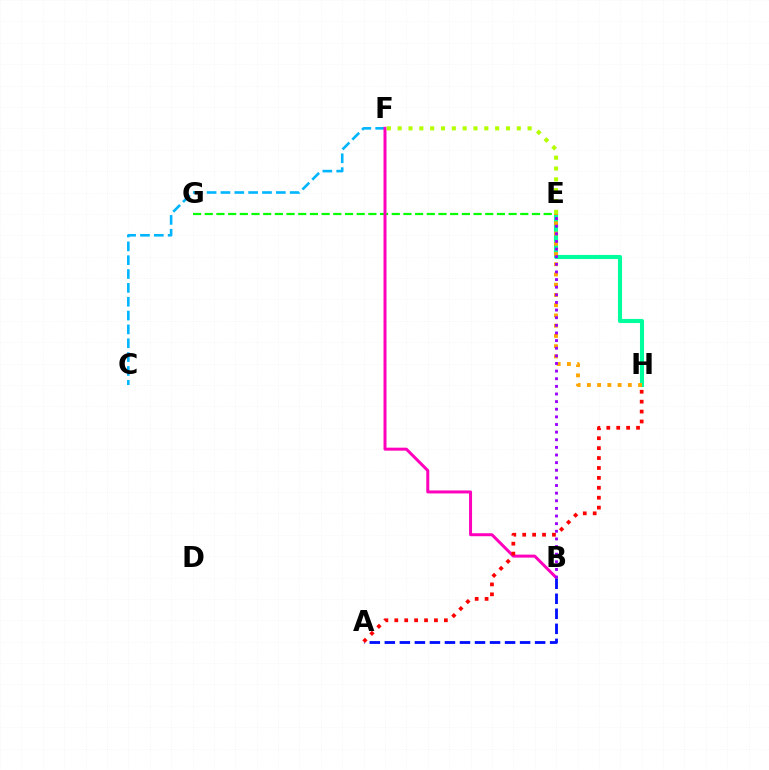{('E', 'H'): [{'color': '#00ff9d', 'line_style': 'solid', 'thickness': 2.94}, {'color': '#ffa500', 'line_style': 'dotted', 'thickness': 2.78}], ('C', 'F'): [{'color': '#00b5ff', 'line_style': 'dashed', 'thickness': 1.88}], ('E', 'G'): [{'color': '#08ff00', 'line_style': 'dashed', 'thickness': 1.59}], ('B', 'F'): [{'color': '#ff00bd', 'line_style': 'solid', 'thickness': 2.15}], ('A', 'B'): [{'color': '#0010ff', 'line_style': 'dashed', 'thickness': 2.04}], ('E', 'F'): [{'color': '#b3ff00', 'line_style': 'dotted', 'thickness': 2.94}], ('B', 'E'): [{'color': '#9b00ff', 'line_style': 'dotted', 'thickness': 2.07}], ('A', 'H'): [{'color': '#ff0000', 'line_style': 'dotted', 'thickness': 2.69}]}